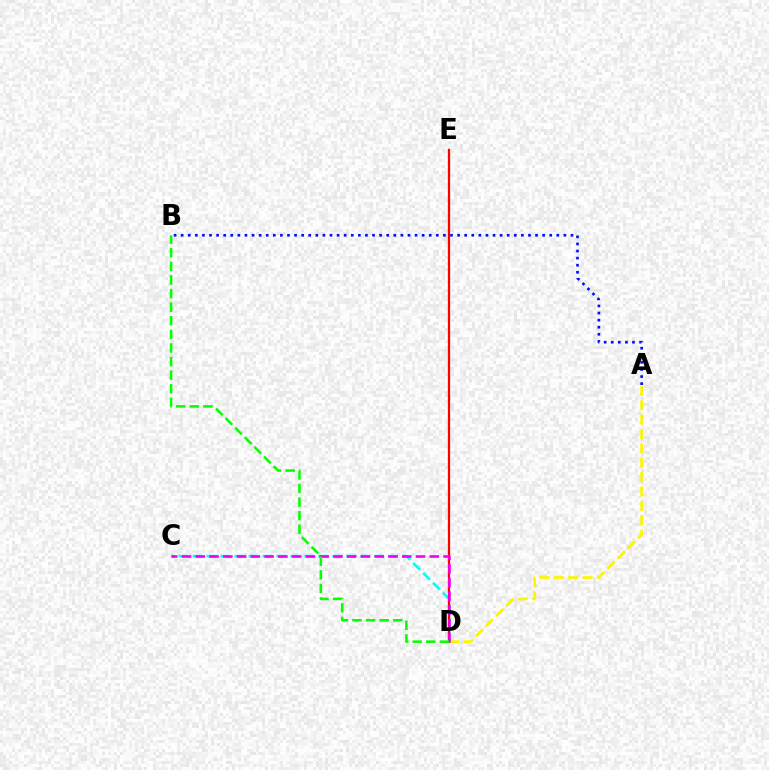{('A', 'D'): [{'color': '#fcf500', 'line_style': 'dashed', 'thickness': 1.95}], ('C', 'D'): [{'color': '#00fff6', 'line_style': 'dashed', 'thickness': 1.9}, {'color': '#ee00ff', 'line_style': 'dashed', 'thickness': 1.87}], ('D', 'E'): [{'color': '#ff0000', 'line_style': 'solid', 'thickness': 1.63}], ('A', 'B'): [{'color': '#0010ff', 'line_style': 'dotted', 'thickness': 1.93}], ('B', 'D'): [{'color': '#08ff00', 'line_style': 'dashed', 'thickness': 1.85}]}